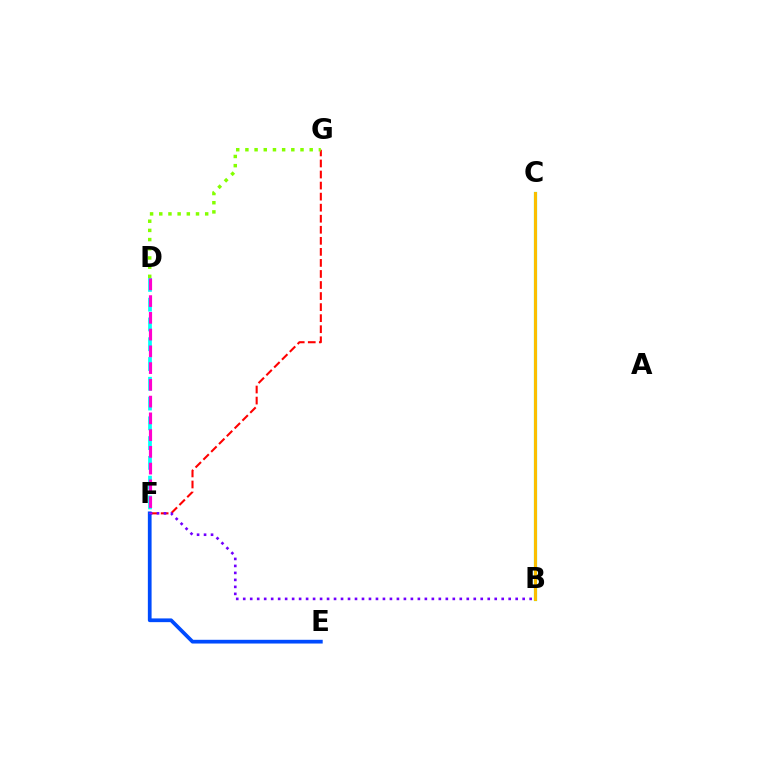{('B', 'C'): [{'color': '#00ff39', 'line_style': 'solid', 'thickness': 2.29}, {'color': '#ffbd00', 'line_style': 'solid', 'thickness': 2.13}], ('D', 'F'): [{'color': '#00fff6', 'line_style': 'dashed', 'thickness': 2.69}, {'color': '#ff00cf', 'line_style': 'dashed', 'thickness': 2.28}], ('F', 'G'): [{'color': '#ff0000', 'line_style': 'dashed', 'thickness': 1.5}], ('E', 'F'): [{'color': '#004bff', 'line_style': 'solid', 'thickness': 2.69}], ('D', 'G'): [{'color': '#84ff00', 'line_style': 'dotted', 'thickness': 2.5}], ('B', 'F'): [{'color': '#7200ff', 'line_style': 'dotted', 'thickness': 1.9}]}